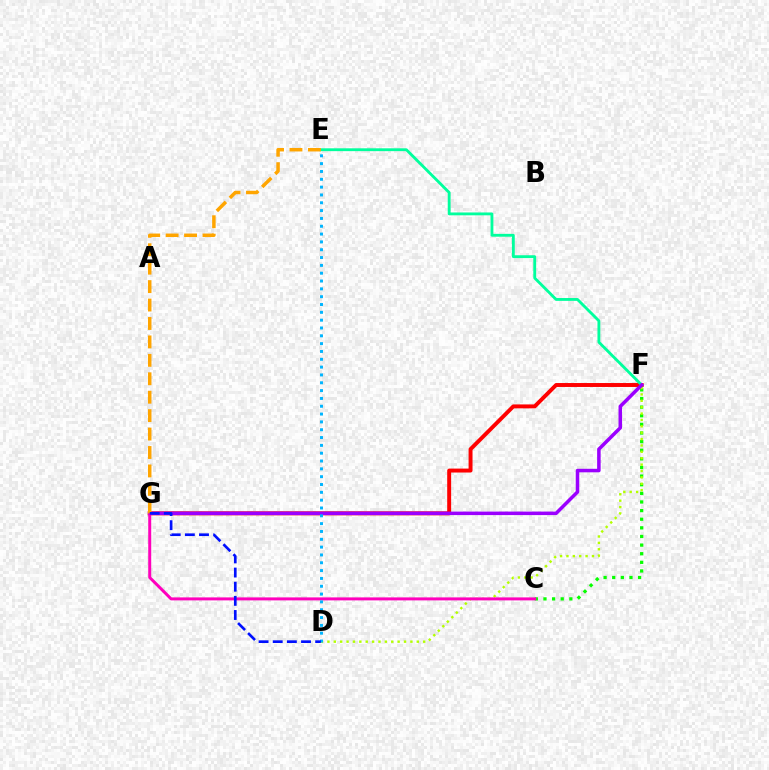{('C', 'F'): [{'color': '#08ff00', 'line_style': 'dotted', 'thickness': 2.34}], ('F', 'G'): [{'color': '#ff0000', 'line_style': 'solid', 'thickness': 2.83}, {'color': '#9b00ff', 'line_style': 'solid', 'thickness': 2.53}], ('D', 'F'): [{'color': '#b3ff00', 'line_style': 'dotted', 'thickness': 1.73}], ('E', 'F'): [{'color': '#00ff9d', 'line_style': 'solid', 'thickness': 2.05}], ('C', 'G'): [{'color': '#ff00bd', 'line_style': 'solid', 'thickness': 2.15}], ('E', 'G'): [{'color': '#ffa500', 'line_style': 'dashed', 'thickness': 2.5}], ('D', 'E'): [{'color': '#00b5ff', 'line_style': 'dotted', 'thickness': 2.13}], ('D', 'G'): [{'color': '#0010ff', 'line_style': 'dashed', 'thickness': 1.92}]}